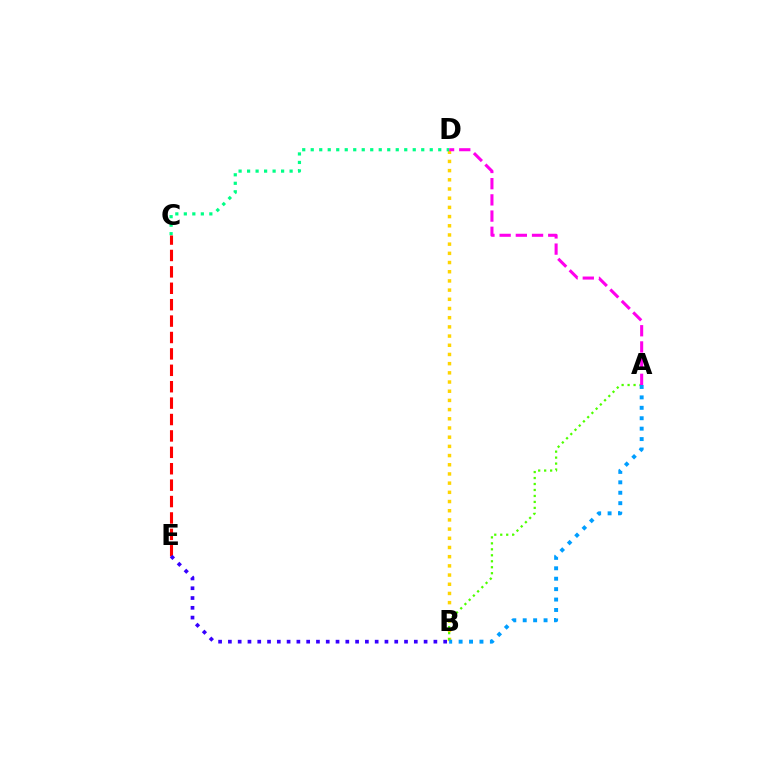{('B', 'D'): [{'color': '#ffd500', 'line_style': 'dotted', 'thickness': 2.5}], ('C', 'D'): [{'color': '#00ff86', 'line_style': 'dotted', 'thickness': 2.31}], ('C', 'E'): [{'color': '#ff0000', 'line_style': 'dashed', 'thickness': 2.23}], ('A', 'B'): [{'color': '#4fff00', 'line_style': 'dotted', 'thickness': 1.62}, {'color': '#009eff', 'line_style': 'dotted', 'thickness': 2.83}], ('A', 'D'): [{'color': '#ff00ed', 'line_style': 'dashed', 'thickness': 2.2}], ('B', 'E'): [{'color': '#3700ff', 'line_style': 'dotted', 'thickness': 2.66}]}